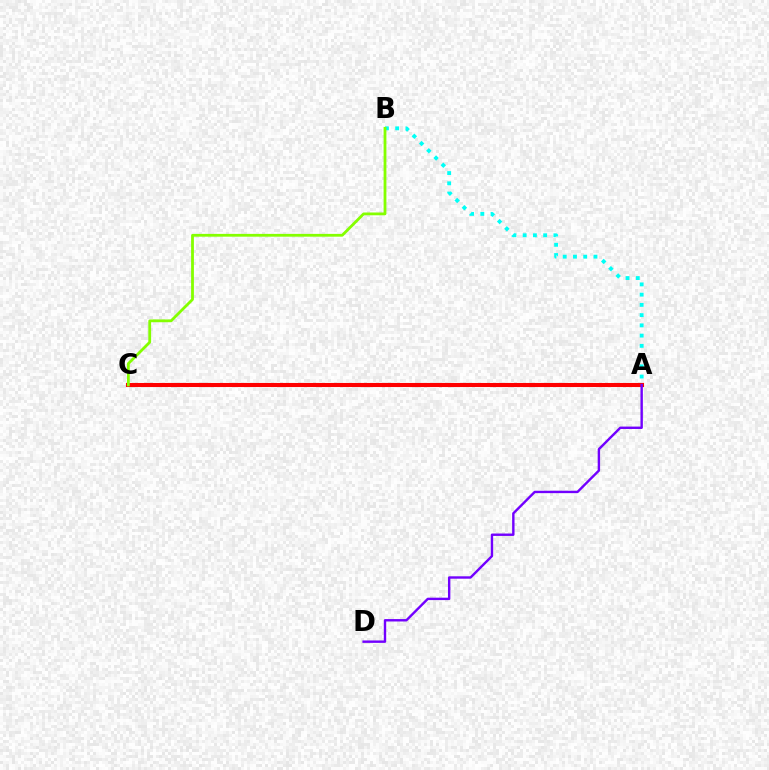{('A', 'C'): [{'color': '#ff0000', 'line_style': 'solid', 'thickness': 2.94}], ('A', 'B'): [{'color': '#00fff6', 'line_style': 'dotted', 'thickness': 2.78}], ('B', 'C'): [{'color': '#84ff00', 'line_style': 'solid', 'thickness': 2.01}], ('A', 'D'): [{'color': '#7200ff', 'line_style': 'solid', 'thickness': 1.73}]}